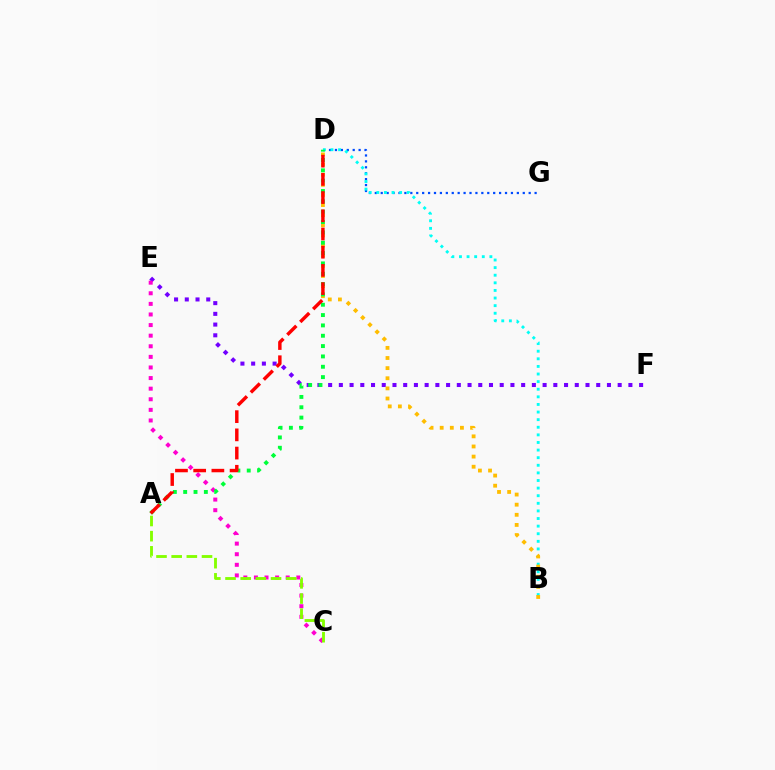{('D', 'G'): [{'color': '#004bff', 'line_style': 'dotted', 'thickness': 1.61}], ('E', 'F'): [{'color': '#7200ff', 'line_style': 'dotted', 'thickness': 2.91}], ('B', 'D'): [{'color': '#00fff6', 'line_style': 'dotted', 'thickness': 2.07}, {'color': '#ffbd00', 'line_style': 'dotted', 'thickness': 2.75}], ('C', 'E'): [{'color': '#ff00cf', 'line_style': 'dotted', 'thickness': 2.88}], ('A', 'C'): [{'color': '#84ff00', 'line_style': 'dashed', 'thickness': 2.06}], ('A', 'D'): [{'color': '#00ff39', 'line_style': 'dotted', 'thickness': 2.81}, {'color': '#ff0000', 'line_style': 'dashed', 'thickness': 2.47}]}